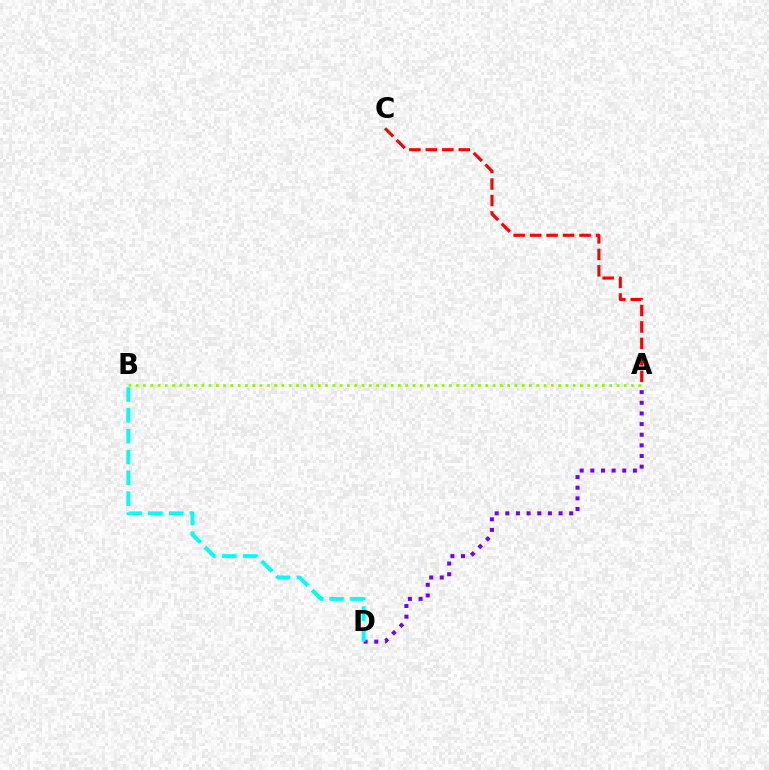{('A', 'B'): [{'color': '#84ff00', 'line_style': 'dotted', 'thickness': 1.98}], ('A', 'D'): [{'color': '#7200ff', 'line_style': 'dotted', 'thickness': 2.89}], ('B', 'D'): [{'color': '#00fff6', 'line_style': 'dashed', 'thickness': 2.83}], ('A', 'C'): [{'color': '#ff0000', 'line_style': 'dashed', 'thickness': 2.24}]}